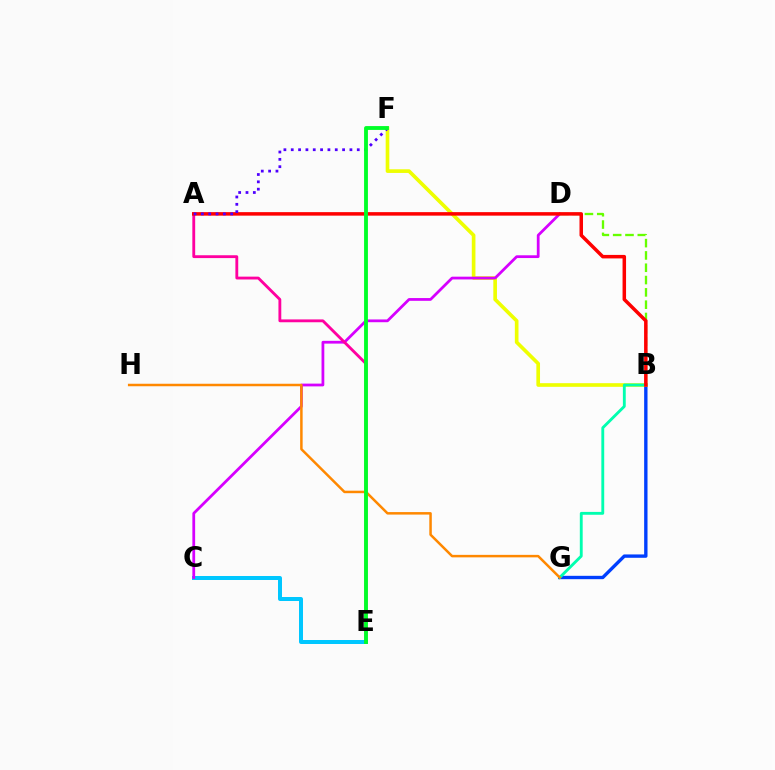{('C', 'E'): [{'color': '#00c7ff', 'line_style': 'solid', 'thickness': 2.88}], ('B', 'G'): [{'color': '#003fff', 'line_style': 'solid', 'thickness': 2.42}, {'color': '#00ffaf', 'line_style': 'solid', 'thickness': 2.06}], ('B', 'F'): [{'color': '#eeff00', 'line_style': 'solid', 'thickness': 2.63}], ('C', 'D'): [{'color': '#d600ff', 'line_style': 'solid', 'thickness': 1.99}], ('A', 'E'): [{'color': '#ff00a0', 'line_style': 'solid', 'thickness': 2.04}], ('B', 'D'): [{'color': '#66ff00', 'line_style': 'dashed', 'thickness': 1.67}], ('A', 'B'): [{'color': '#ff0000', 'line_style': 'solid', 'thickness': 2.52}], ('G', 'H'): [{'color': '#ff8800', 'line_style': 'solid', 'thickness': 1.8}], ('A', 'F'): [{'color': '#4f00ff', 'line_style': 'dotted', 'thickness': 1.99}], ('E', 'F'): [{'color': '#00ff27', 'line_style': 'solid', 'thickness': 2.77}]}